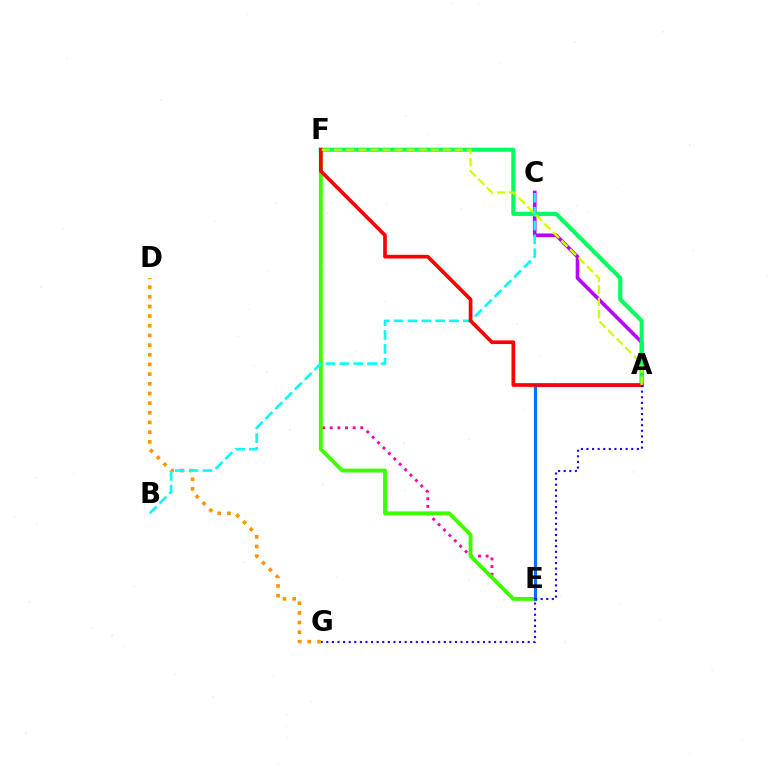{('A', 'C'): [{'color': '#b900ff', 'line_style': 'solid', 'thickness': 2.6}], ('E', 'F'): [{'color': '#ff00ac', 'line_style': 'dotted', 'thickness': 2.08}, {'color': '#3dff00', 'line_style': 'solid', 'thickness': 2.78}], ('D', 'G'): [{'color': '#ff9400', 'line_style': 'dotted', 'thickness': 2.63}], ('A', 'E'): [{'color': '#0074ff', 'line_style': 'solid', 'thickness': 2.3}], ('A', 'F'): [{'color': '#00ff5c', 'line_style': 'solid', 'thickness': 2.95}, {'color': '#ff0000', 'line_style': 'solid', 'thickness': 2.66}, {'color': '#d1ff00', 'line_style': 'dashed', 'thickness': 1.64}], ('B', 'C'): [{'color': '#00fff6', 'line_style': 'dashed', 'thickness': 1.88}], ('A', 'G'): [{'color': '#2500ff', 'line_style': 'dotted', 'thickness': 1.52}]}